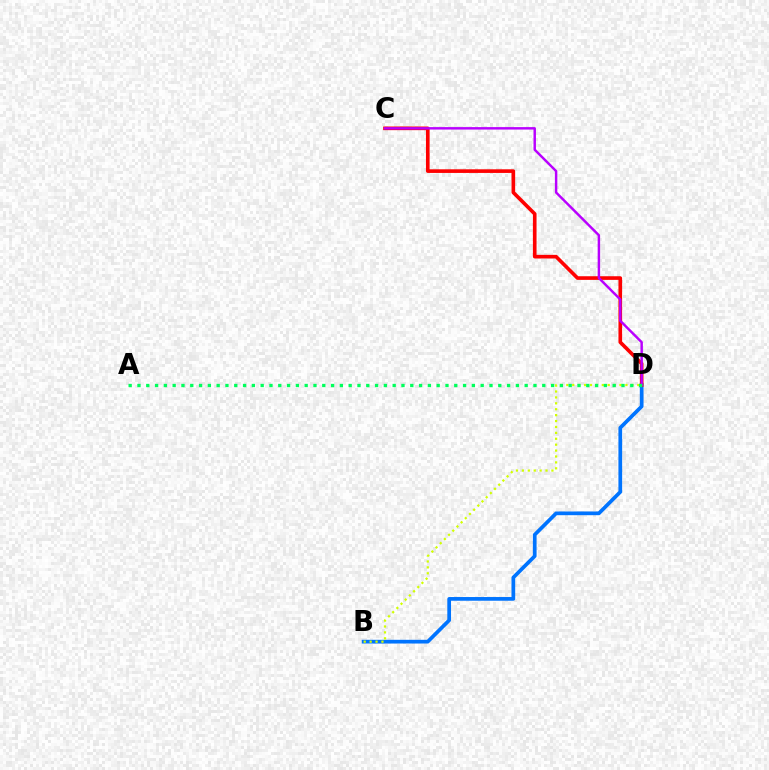{('B', 'D'): [{'color': '#0074ff', 'line_style': 'solid', 'thickness': 2.67}, {'color': '#d1ff00', 'line_style': 'dotted', 'thickness': 1.61}], ('C', 'D'): [{'color': '#ff0000', 'line_style': 'solid', 'thickness': 2.62}, {'color': '#b900ff', 'line_style': 'solid', 'thickness': 1.77}], ('A', 'D'): [{'color': '#00ff5c', 'line_style': 'dotted', 'thickness': 2.39}]}